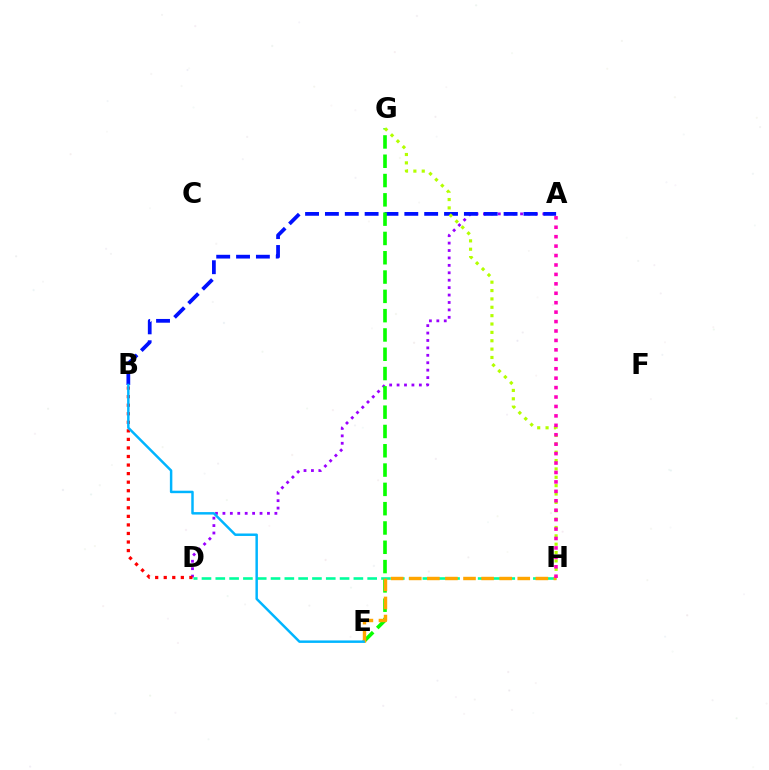{('A', 'D'): [{'color': '#9b00ff', 'line_style': 'dotted', 'thickness': 2.02}], ('A', 'B'): [{'color': '#0010ff', 'line_style': 'dashed', 'thickness': 2.7}], ('E', 'G'): [{'color': '#08ff00', 'line_style': 'dashed', 'thickness': 2.62}], ('G', 'H'): [{'color': '#b3ff00', 'line_style': 'dotted', 'thickness': 2.27}], ('B', 'D'): [{'color': '#ff0000', 'line_style': 'dotted', 'thickness': 2.32}], ('D', 'H'): [{'color': '#00ff9d', 'line_style': 'dashed', 'thickness': 1.88}], ('E', 'H'): [{'color': '#ffa500', 'line_style': 'dashed', 'thickness': 2.46}], ('A', 'H'): [{'color': '#ff00bd', 'line_style': 'dotted', 'thickness': 2.56}], ('B', 'E'): [{'color': '#00b5ff', 'line_style': 'solid', 'thickness': 1.78}]}